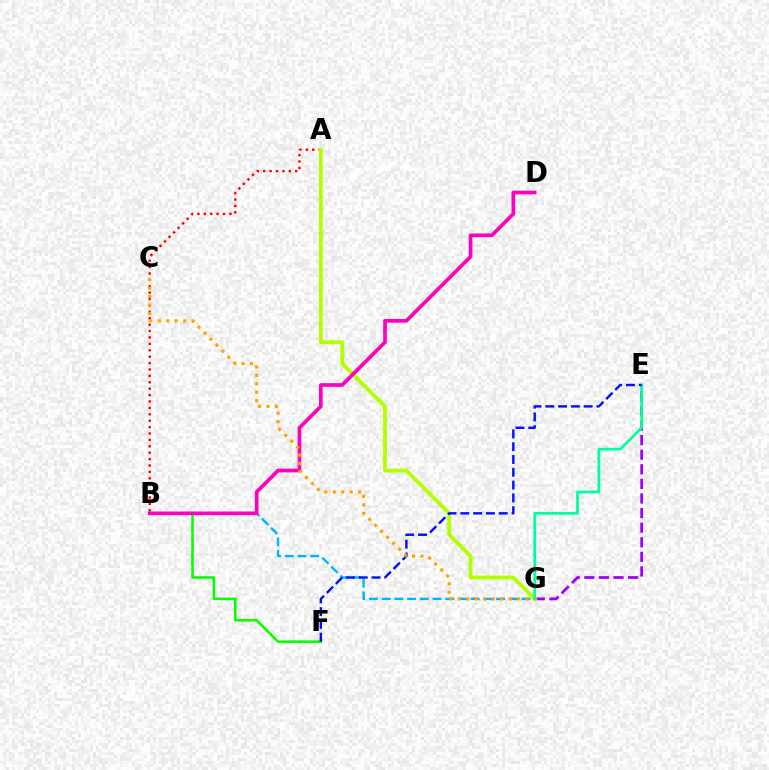{('B', 'F'): [{'color': '#08ff00', 'line_style': 'solid', 'thickness': 1.87}], ('A', 'B'): [{'color': '#ff0000', 'line_style': 'dotted', 'thickness': 1.74}], ('E', 'G'): [{'color': '#9b00ff', 'line_style': 'dashed', 'thickness': 1.98}, {'color': '#00ff9d', 'line_style': 'solid', 'thickness': 1.98}], ('A', 'G'): [{'color': '#b3ff00', 'line_style': 'solid', 'thickness': 2.76}], ('B', 'G'): [{'color': '#00b5ff', 'line_style': 'dashed', 'thickness': 1.73}], ('B', 'D'): [{'color': '#ff00bd', 'line_style': 'solid', 'thickness': 2.66}], ('E', 'F'): [{'color': '#0010ff', 'line_style': 'dashed', 'thickness': 1.74}], ('C', 'G'): [{'color': '#ffa500', 'line_style': 'dotted', 'thickness': 2.3}]}